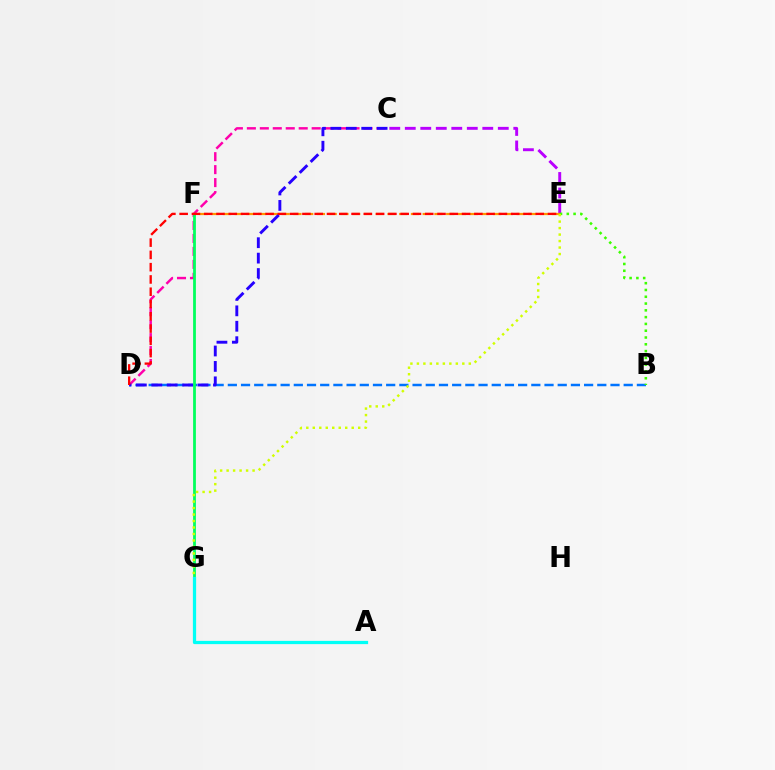{('B', 'D'): [{'color': '#0074ff', 'line_style': 'dashed', 'thickness': 1.79}], ('C', 'D'): [{'color': '#ff00ac', 'line_style': 'dashed', 'thickness': 1.76}, {'color': '#2500ff', 'line_style': 'dashed', 'thickness': 2.09}], ('C', 'E'): [{'color': '#b900ff', 'line_style': 'dashed', 'thickness': 2.11}], ('F', 'G'): [{'color': '#00ff5c', 'line_style': 'solid', 'thickness': 2.0}], ('E', 'F'): [{'color': '#ff9400', 'line_style': 'dashed', 'thickness': 1.6}], ('B', 'E'): [{'color': '#3dff00', 'line_style': 'dotted', 'thickness': 1.84}], ('A', 'G'): [{'color': '#00fff6', 'line_style': 'solid', 'thickness': 2.33}], ('D', 'E'): [{'color': '#ff0000', 'line_style': 'dashed', 'thickness': 1.67}], ('E', 'G'): [{'color': '#d1ff00', 'line_style': 'dotted', 'thickness': 1.76}]}